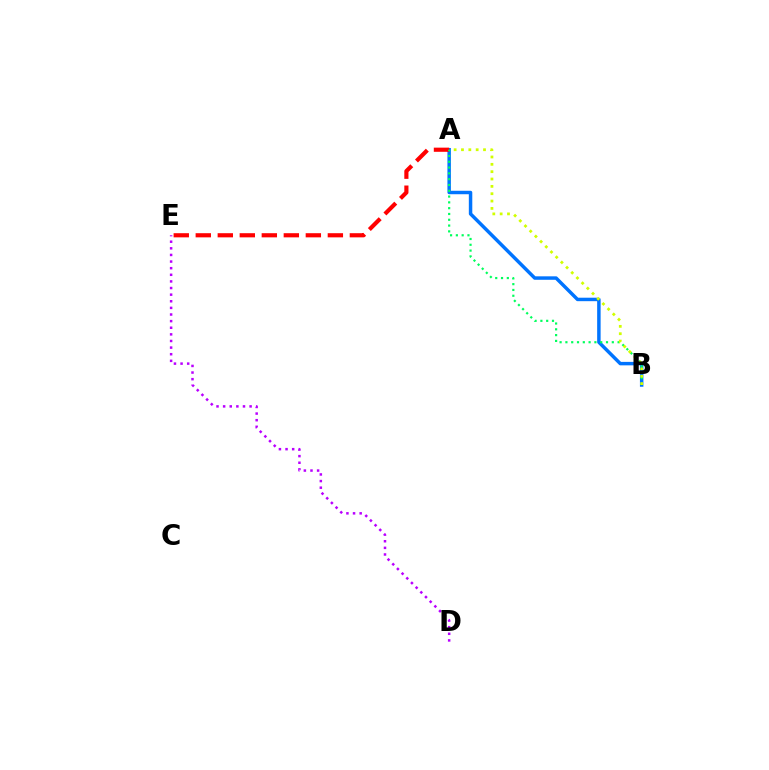{('A', 'B'): [{'color': '#0074ff', 'line_style': 'solid', 'thickness': 2.49}, {'color': '#00ff5c', 'line_style': 'dotted', 'thickness': 1.58}, {'color': '#d1ff00', 'line_style': 'dotted', 'thickness': 2.0}], ('A', 'E'): [{'color': '#ff0000', 'line_style': 'dashed', 'thickness': 2.99}], ('D', 'E'): [{'color': '#b900ff', 'line_style': 'dotted', 'thickness': 1.8}]}